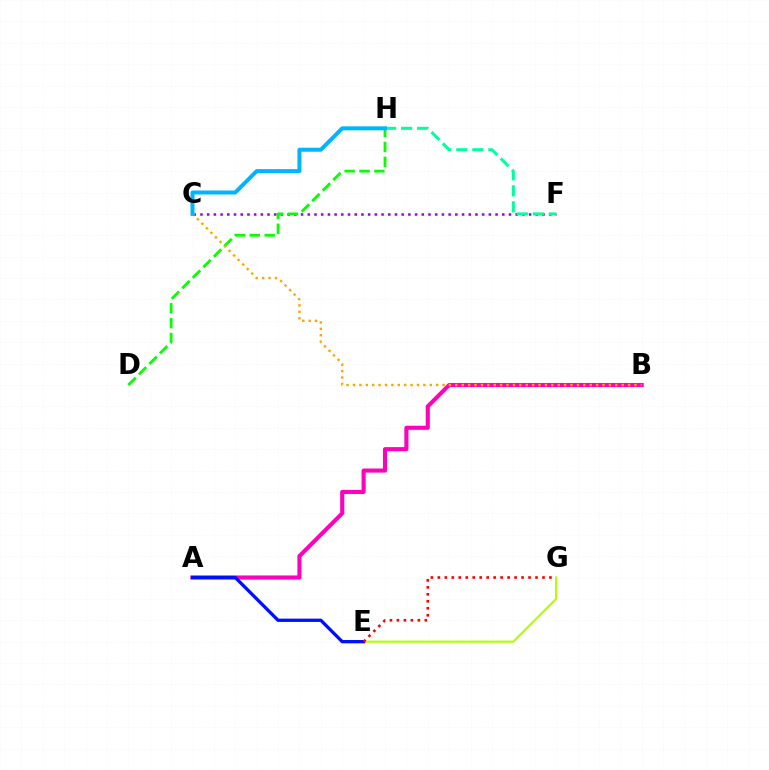{('E', 'G'): [{'color': '#b3ff00', 'line_style': 'solid', 'thickness': 1.57}, {'color': '#ff0000', 'line_style': 'dotted', 'thickness': 1.9}], ('C', 'F'): [{'color': '#9b00ff', 'line_style': 'dotted', 'thickness': 1.82}], ('F', 'H'): [{'color': '#00ff9d', 'line_style': 'dashed', 'thickness': 2.18}], ('D', 'H'): [{'color': '#08ff00', 'line_style': 'dashed', 'thickness': 2.02}], ('A', 'B'): [{'color': '#ff00bd', 'line_style': 'solid', 'thickness': 2.95}], ('B', 'C'): [{'color': '#ffa500', 'line_style': 'dotted', 'thickness': 1.74}], ('C', 'H'): [{'color': '#00b5ff', 'line_style': 'solid', 'thickness': 2.88}], ('A', 'E'): [{'color': '#0010ff', 'line_style': 'solid', 'thickness': 2.38}]}